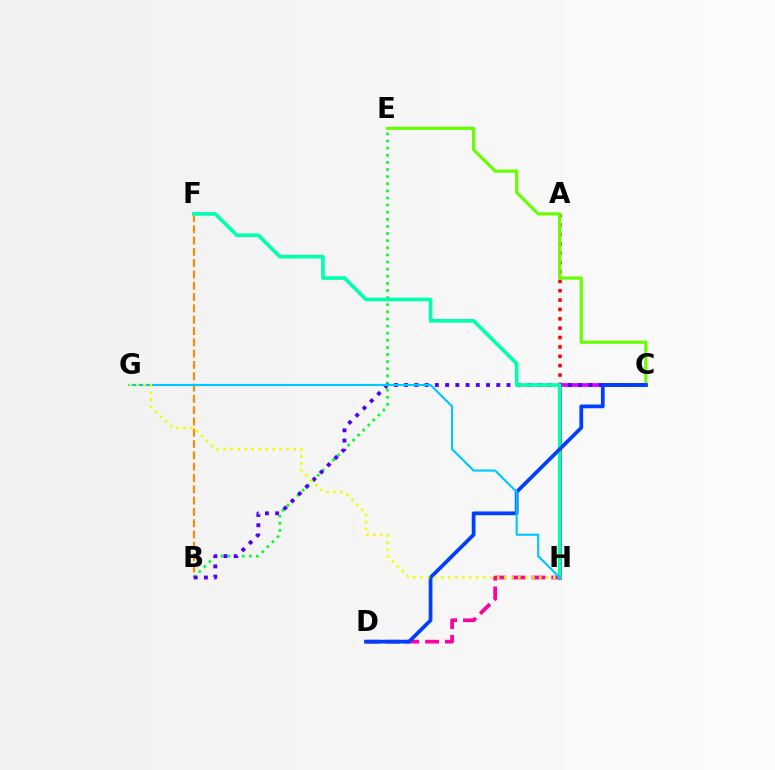{('B', 'F'): [{'color': '#ff8800', 'line_style': 'dashed', 'thickness': 1.54}], ('C', 'H'): [{'color': '#d600ff', 'line_style': 'solid', 'thickness': 2.67}], ('A', 'H'): [{'color': '#ff0000', 'line_style': 'dotted', 'thickness': 2.55}], ('B', 'E'): [{'color': '#00ff27', 'line_style': 'dotted', 'thickness': 1.93}], ('D', 'H'): [{'color': '#ff00a0', 'line_style': 'dashed', 'thickness': 2.68}], ('B', 'C'): [{'color': '#4f00ff', 'line_style': 'dotted', 'thickness': 2.78}], ('C', 'E'): [{'color': '#66ff00', 'line_style': 'solid', 'thickness': 2.28}], ('F', 'H'): [{'color': '#00ffaf', 'line_style': 'solid', 'thickness': 2.63}], ('C', 'D'): [{'color': '#003fff', 'line_style': 'solid', 'thickness': 2.7}], ('G', 'H'): [{'color': '#00c7ff', 'line_style': 'solid', 'thickness': 1.54}, {'color': '#eeff00', 'line_style': 'dotted', 'thickness': 1.9}]}